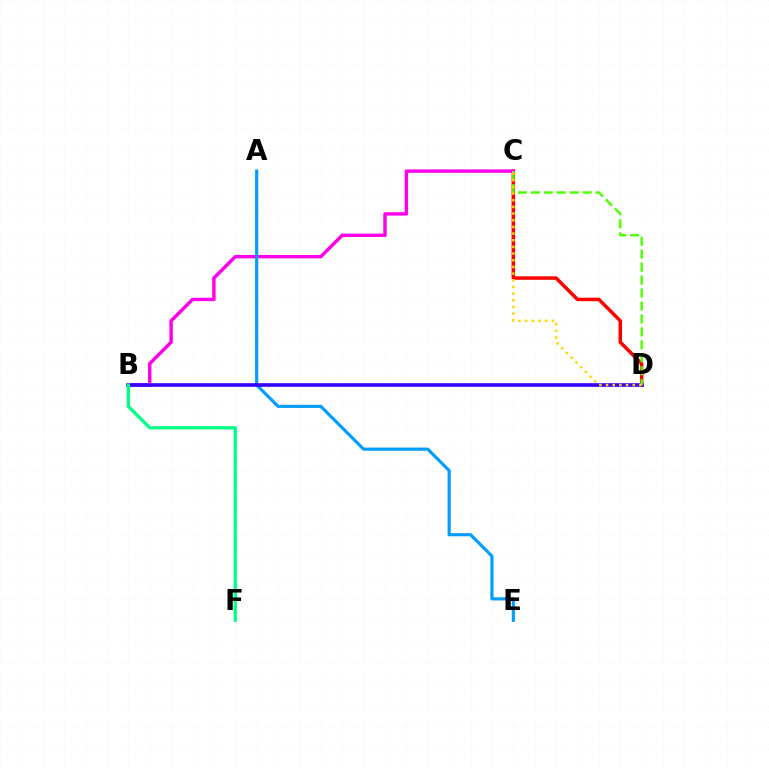{('C', 'D'): [{'color': '#ff0000', 'line_style': 'solid', 'thickness': 2.52}, {'color': '#4fff00', 'line_style': 'dashed', 'thickness': 1.76}, {'color': '#ffd500', 'line_style': 'dotted', 'thickness': 1.81}], ('B', 'C'): [{'color': '#ff00ed', 'line_style': 'solid', 'thickness': 2.47}], ('A', 'E'): [{'color': '#009eff', 'line_style': 'solid', 'thickness': 2.28}], ('B', 'D'): [{'color': '#3700ff', 'line_style': 'solid', 'thickness': 2.61}], ('B', 'F'): [{'color': '#00ff86', 'line_style': 'solid', 'thickness': 2.37}]}